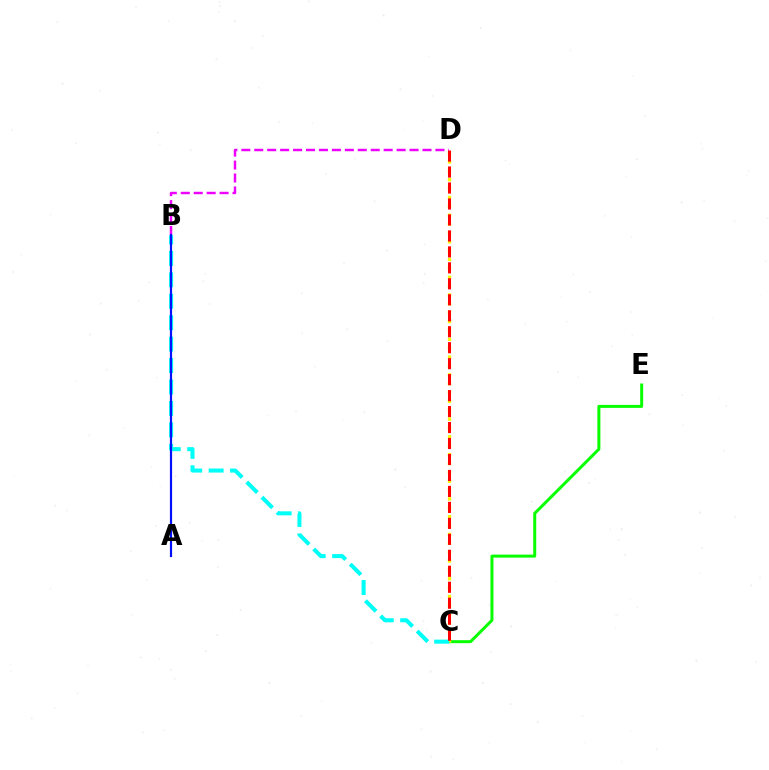{('C', 'E'): [{'color': '#08ff00', 'line_style': 'solid', 'thickness': 2.15}], ('C', 'D'): [{'color': '#fcf500', 'line_style': 'dotted', 'thickness': 2.41}, {'color': '#ff0000', 'line_style': 'dashed', 'thickness': 2.17}], ('B', 'D'): [{'color': '#ee00ff', 'line_style': 'dashed', 'thickness': 1.76}], ('B', 'C'): [{'color': '#00fff6', 'line_style': 'dashed', 'thickness': 2.91}], ('A', 'B'): [{'color': '#0010ff', 'line_style': 'solid', 'thickness': 1.58}]}